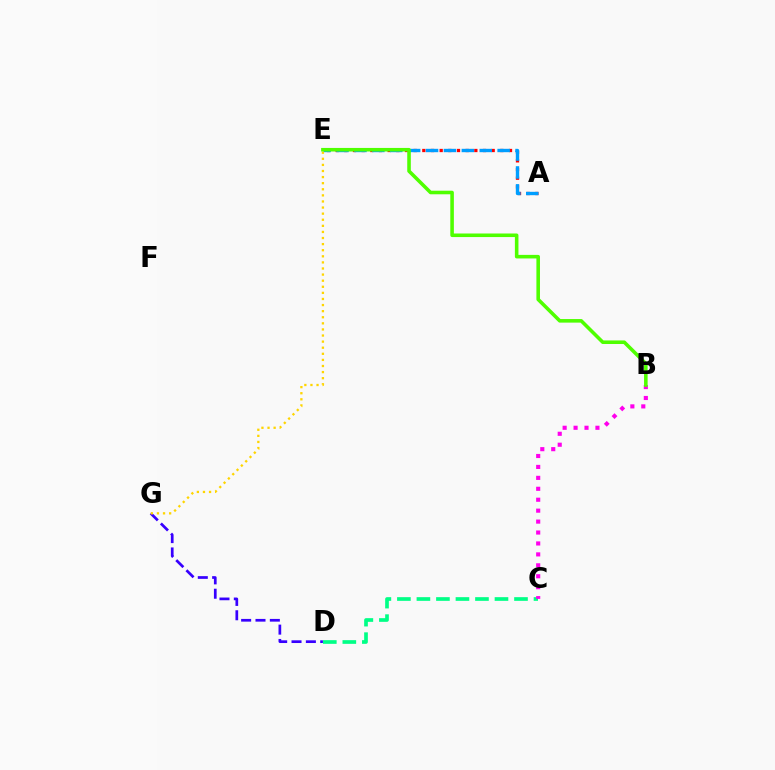{('C', 'D'): [{'color': '#00ff86', 'line_style': 'dashed', 'thickness': 2.65}], ('A', 'E'): [{'color': '#ff0000', 'line_style': 'dotted', 'thickness': 2.36}, {'color': '#009eff', 'line_style': 'dashed', 'thickness': 2.43}], ('B', 'C'): [{'color': '#ff00ed', 'line_style': 'dotted', 'thickness': 2.97}], ('D', 'G'): [{'color': '#3700ff', 'line_style': 'dashed', 'thickness': 1.95}], ('E', 'G'): [{'color': '#ffd500', 'line_style': 'dotted', 'thickness': 1.66}], ('B', 'E'): [{'color': '#4fff00', 'line_style': 'solid', 'thickness': 2.57}]}